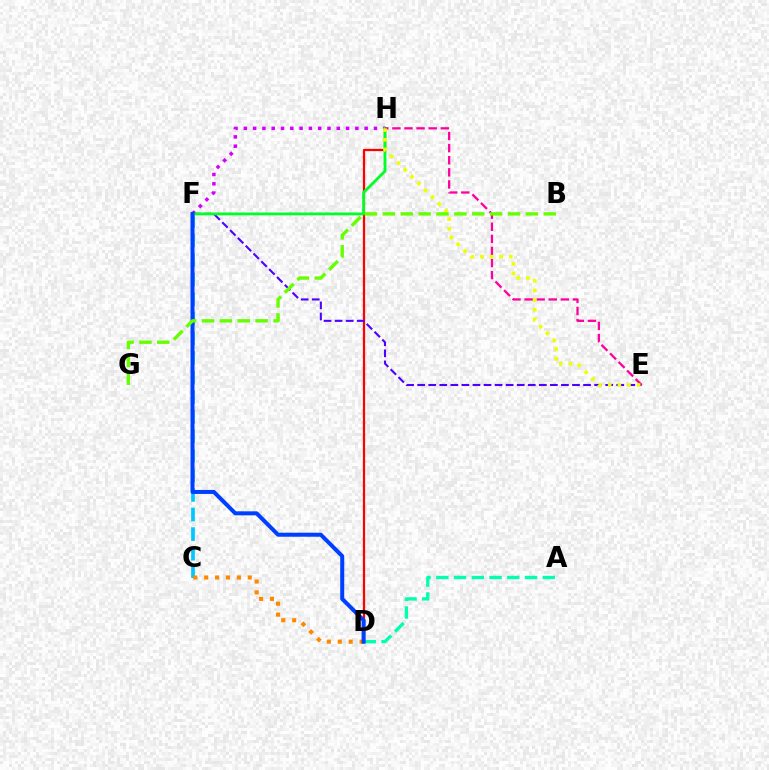{('D', 'H'): [{'color': '#ff0000', 'line_style': 'solid', 'thickness': 1.62}], ('E', 'F'): [{'color': '#4f00ff', 'line_style': 'dashed', 'thickness': 1.5}], ('F', 'H'): [{'color': '#d600ff', 'line_style': 'dotted', 'thickness': 2.53}, {'color': '#00ff27', 'line_style': 'solid', 'thickness': 2.04}], ('C', 'F'): [{'color': '#00c7ff', 'line_style': 'dashed', 'thickness': 2.66}], ('E', 'H'): [{'color': '#ff00a0', 'line_style': 'dashed', 'thickness': 1.64}, {'color': '#eeff00', 'line_style': 'dotted', 'thickness': 2.62}], ('A', 'D'): [{'color': '#00ffaf', 'line_style': 'dashed', 'thickness': 2.41}], ('C', 'D'): [{'color': '#ff8800', 'line_style': 'dotted', 'thickness': 2.96}], ('D', 'F'): [{'color': '#003fff', 'line_style': 'solid', 'thickness': 2.89}], ('B', 'G'): [{'color': '#66ff00', 'line_style': 'dashed', 'thickness': 2.43}]}